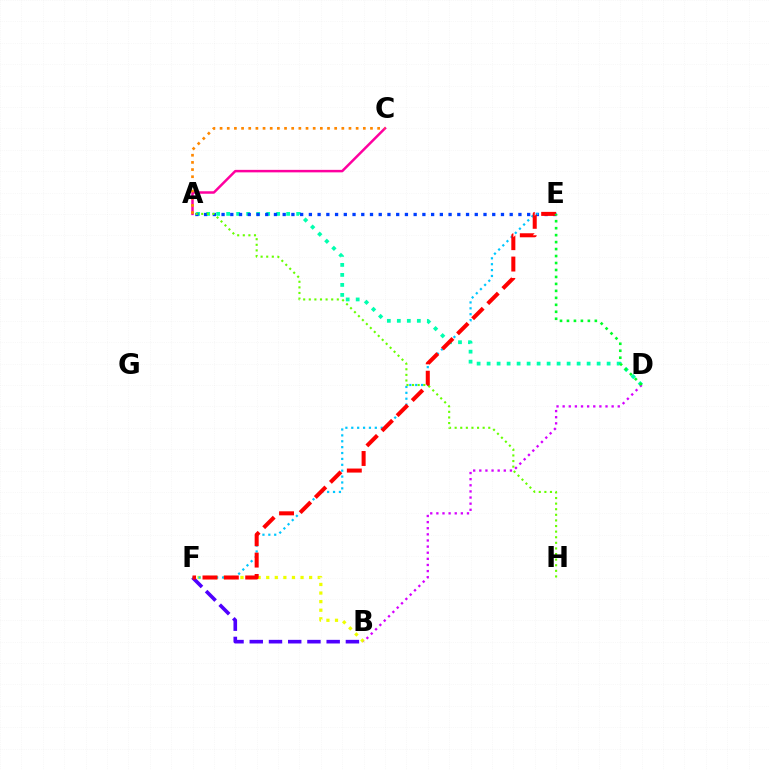{('B', 'F'): [{'color': '#eeff00', 'line_style': 'dotted', 'thickness': 2.33}, {'color': '#4f00ff', 'line_style': 'dashed', 'thickness': 2.61}], ('A', 'D'): [{'color': '#00ffaf', 'line_style': 'dotted', 'thickness': 2.72}], ('A', 'E'): [{'color': '#003fff', 'line_style': 'dotted', 'thickness': 2.37}], ('E', 'F'): [{'color': '#00c7ff', 'line_style': 'dotted', 'thickness': 1.6}, {'color': '#ff0000', 'line_style': 'dashed', 'thickness': 2.9}], ('A', 'C'): [{'color': '#ff00a0', 'line_style': 'solid', 'thickness': 1.8}, {'color': '#ff8800', 'line_style': 'dotted', 'thickness': 1.95}], ('B', 'D'): [{'color': '#d600ff', 'line_style': 'dotted', 'thickness': 1.66}], ('D', 'E'): [{'color': '#00ff27', 'line_style': 'dotted', 'thickness': 1.89}], ('A', 'H'): [{'color': '#66ff00', 'line_style': 'dotted', 'thickness': 1.52}]}